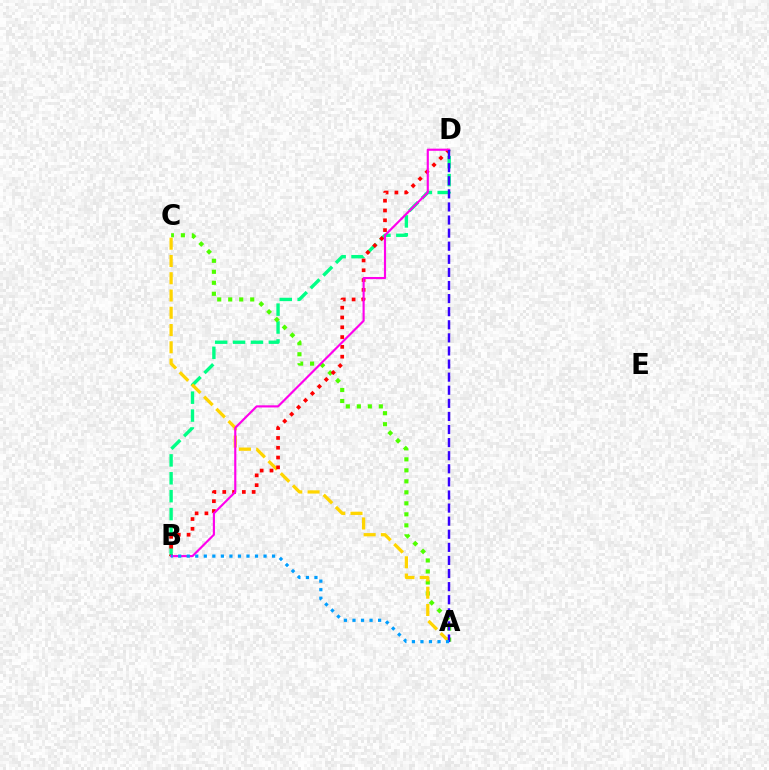{('B', 'D'): [{'color': '#00ff86', 'line_style': 'dashed', 'thickness': 2.43}, {'color': '#ff0000', 'line_style': 'dotted', 'thickness': 2.66}, {'color': '#ff00ed', 'line_style': 'solid', 'thickness': 1.55}], ('A', 'C'): [{'color': '#4fff00', 'line_style': 'dotted', 'thickness': 2.99}, {'color': '#ffd500', 'line_style': 'dashed', 'thickness': 2.35}], ('A', 'D'): [{'color': '#3700ff', 'line_style': 'dashed', 'thickness': 1.78}], ('A', 'B'): [{'color': '#009eff', 'line_style': 'dotted', 'thickness': 2.32}]}